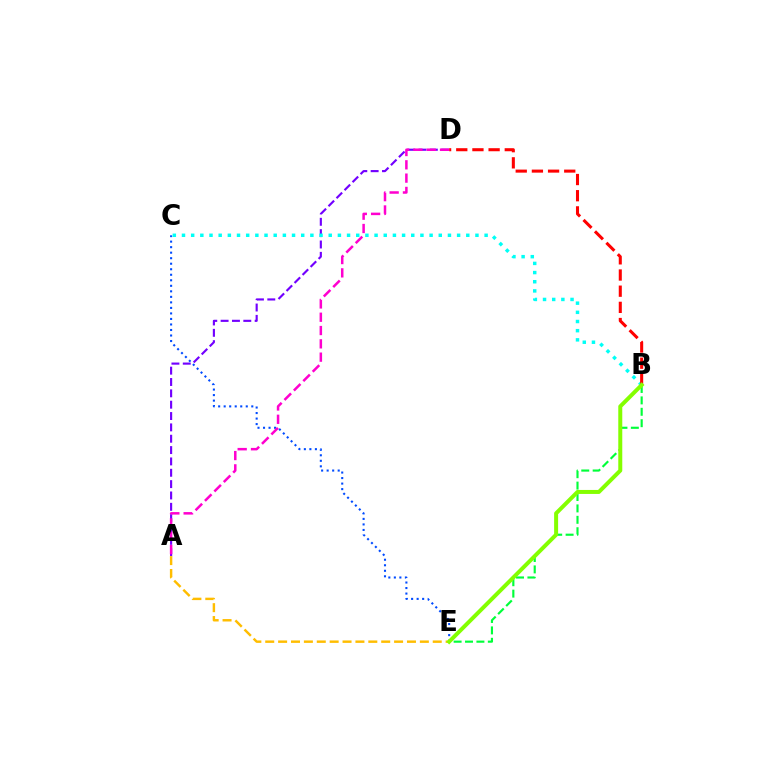{('B', 'E'): [{'color': '#00ff39', 'line_style': 'dashed', 'thickness': 1.55}, {'color': '#84ff00', 'line_style': 'solid', 'thickness': 2.87}], ('C', 'E'): [{'color': '#004bff', 'line_style': 'dotted', 'thickness': 1.5}], ('A', 'D'): [{'color': '#7200ff', 'line_style': 'dashed', 'thickness': 1.54}, {'color': '#ff00cf', 'line_style': 'dashed', 'thickness': 1.81}], ('B', 'C'): [{'color': '#00fff6', 'line_style': 'dotted', 'thickness': 2.49}], ('B', 'D'): [{'color': '#ff0000', 'line_style': 'dashed', 'thickness': 2.2}], ('A', 'E'): [{'color': '#ffbd00', 'line_style': 'dashed', 'thickness': 1.75}]}